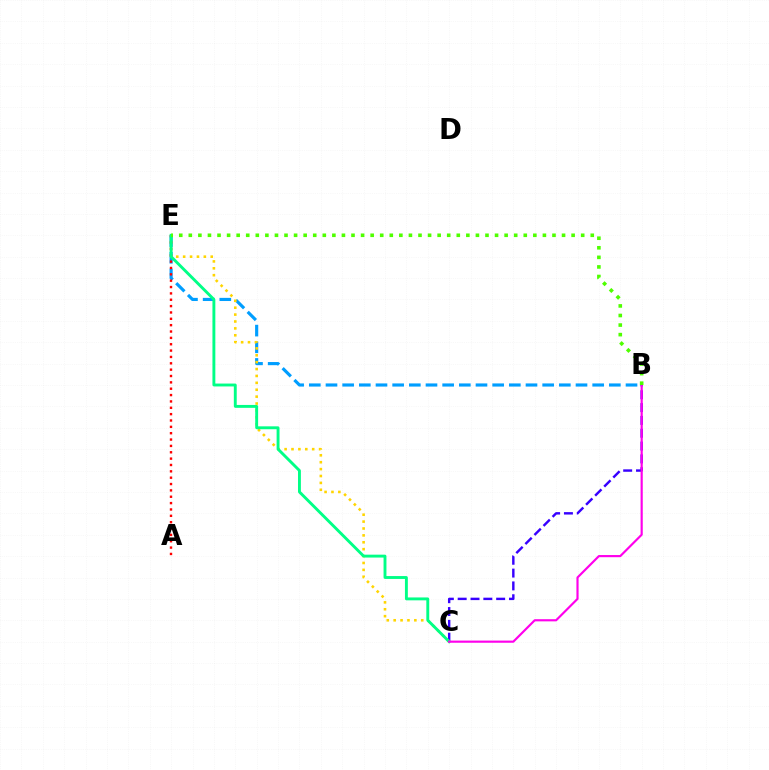{('B', 'E'): [{'color': '#009eff', 'line_style': 'dashed', 'thickness': 2.26}, {'color': '#4fff00', 'line_style': 'dotted', 'thickness': 2.6}], ('B', 'C'): [{'color': '#3700ff', 'line_style': 'dashed', 'thickness': 1.74}, {'color': '#ff00ed', 'line_style': 'solid', 'thickness': 1.56}], ('C', 'E'): [{'color': '#ffd500', 'line_style': 'dotted', 'thickness': 1.87}, {'color': '#00ff86', 'line_style': 'solid', 'thickness': 2.08}], ('A', 'E'): [{'color': '#ff0000', 'line_style': 'dotted', 'thickness': 1.73}]}